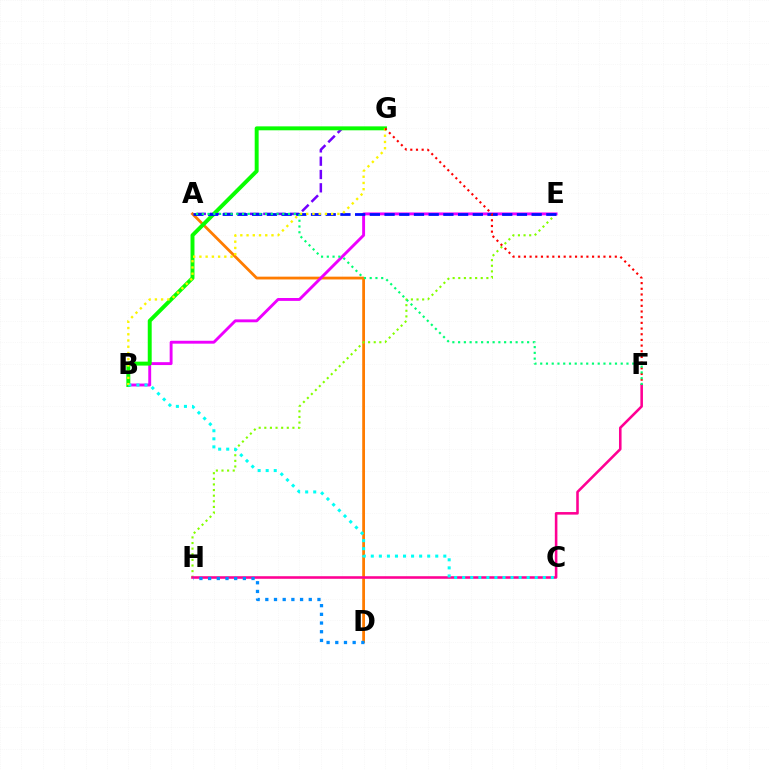{('A', 'D'): [{'color': '#ff7c00', 'line_style': 'solid', 'thickness': 2.0}], ('A', 'G'): [{'color': '#7200ff', 'line_style': 'dashed', 'thickness': 1.81}], ('E', 'H'): [{'color': '#84ff00', 'line_style': 'dotted', 'thickness': 1.53}], ('B', 'E'): [{'color': '#ee00ff', 'line_style': 'solid', 'thickness': 2.08}], ('F', 'H'): [{'color': '#ff0094', 'line_style': 'solid', 'thickness': 1.85}], ('B', 'G'): [{'color': '#08ff00', 'line_style': 'solid', 'thickness': 2.83}, {'color': '#fcf500', 'line_style': 'dotted', 'thickness': 1.69}], ('B', 'C'): [{'color': '#00fff6', 'line_style': 'dotted', 'thickness': 2.19}], ('A', 'E'): [{'color': '#0010ff', 'line_style': 'dashed', 'thickness': 2.0}], ('F', 'G'): [{'color': '#ff0000', 'line_style': 'dotted', 'thickness': 1.54}], ('A', 'F'): [{'color': '#00ff74', 'line_style': 'dotted', 'thickness': 1.56}], ('D', 'H'): [{'color': '#008cff', 'line_style': 'dotted', 'thickness': 2.36}]}